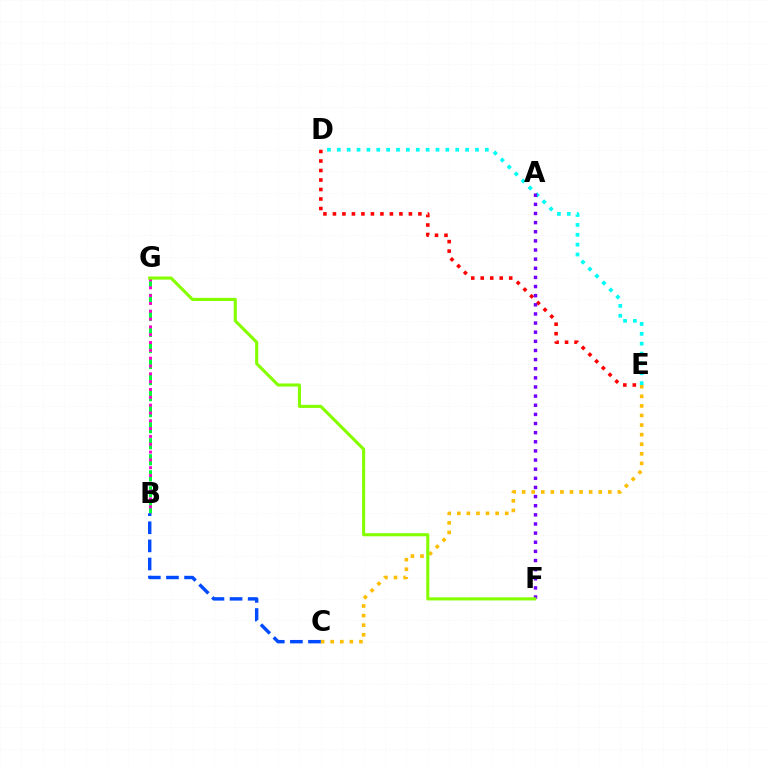{('D', 'E'): [{'color': '#00fff6', 'line_style': 'dotted', 'thickness': 2.68}, {'color': '#ff0000', 'line_style': 'dotted', 'thickness': 2.58}], ('C', 'E'): [{'color': '#ffbd00', 'line_style': 'dotted', 'thickness': 2.6}], ('B', 'G'): [{'color': '#00ff39', 'line_style': 'dashed', 'thickness': 2.18}, {'color': '#ff00cf', 'line_style': 'dotted', 'thickness': 2.13}], ('A', 'F'): [{'color': '#7200ff', 'line_style': 'dotted', 'thickness': 2.48}], ('B', 'C'): [{'color': '#004bff', 'line_style': 'dashed', 'thickness': 2.46}], ('F', 'G'): [{'color': '#84ff00', 'line_style': 'solid', 'thickness': 2.23}]}